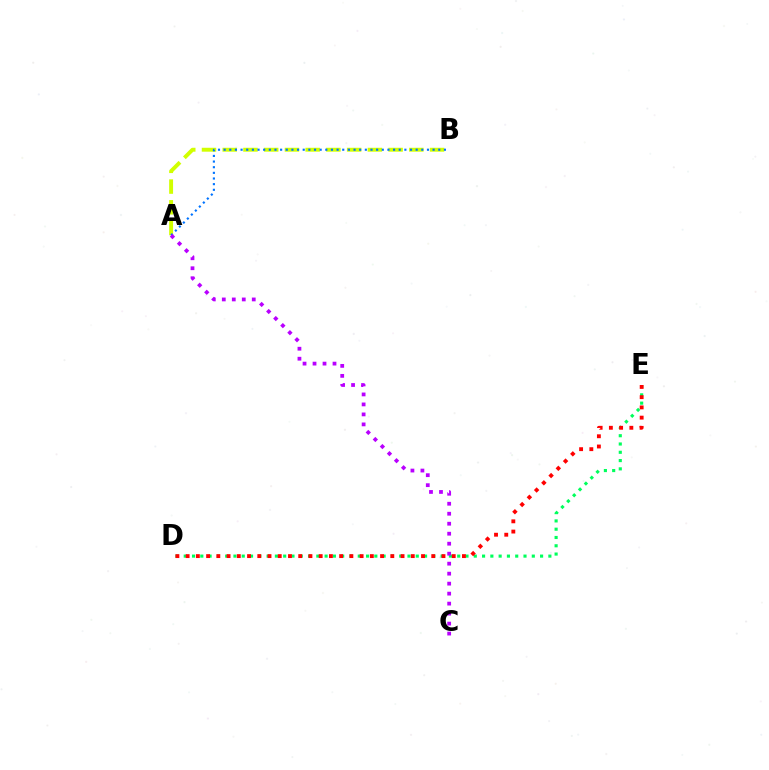{('A', 'B'): [{'color': '#d1ff00', 'line_style': 'dashed', 'thickness': 2.82}, {'color': '#0074ff', 'line_style': 'dotted', 'thickness': 1.53}], ('D', 'E'): [{'color': '#00ff5c', 'line_style': 'dotted', 'thickness': 2.25}, {'color': '#ff0000', 'line_style': 'dotted', 'thickness': 2.78}], ('A', 'C'): [{'color': '#b900ff', 'line_style': 'dotted', 'thickness': 2.71}]}